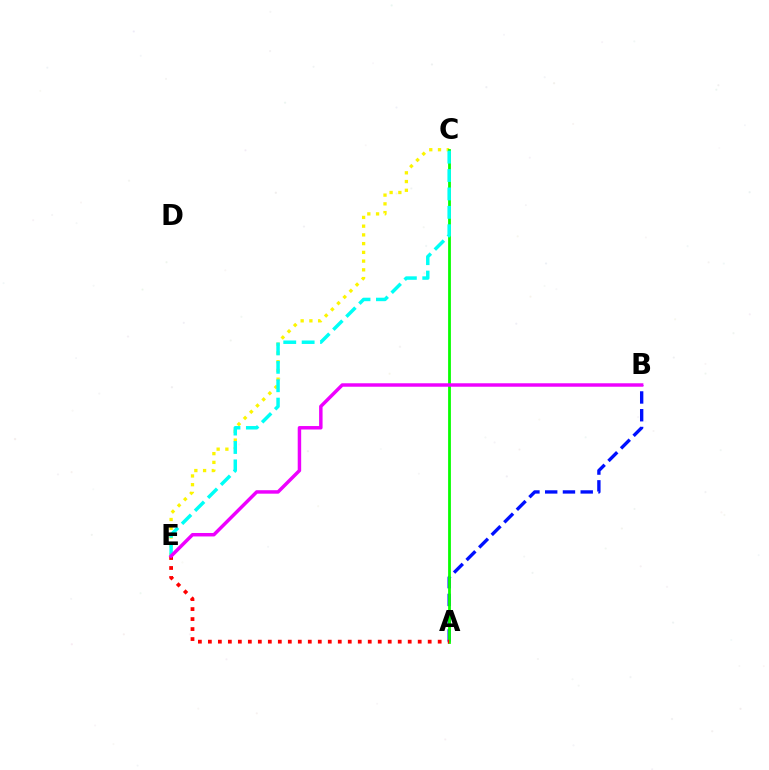{('A', 'B'): [{'color': '#0010ff', 'line_style': 'dashed', 'thickness': 2.41}], ('C', 'E'): [{'color': '#fcf500', 'line_style': 'dotted', 'thickness': 2.37}, {'color': '#00fff6', 'line_style': 'dashed', 'thickness': 2.5}], ('A', 'C'): [{'color': '#08ff00', 'line_style': 'solid', 'thickness': 2.01}], ('A', 'E'): [{'color': '#ff0000', 'line_style': 'dotted', 'thickness': 2.71}], ('B', 'E'): [{'color': '#ee00ff', 'line_style': 'solid', 'thickness': 2.49}]}